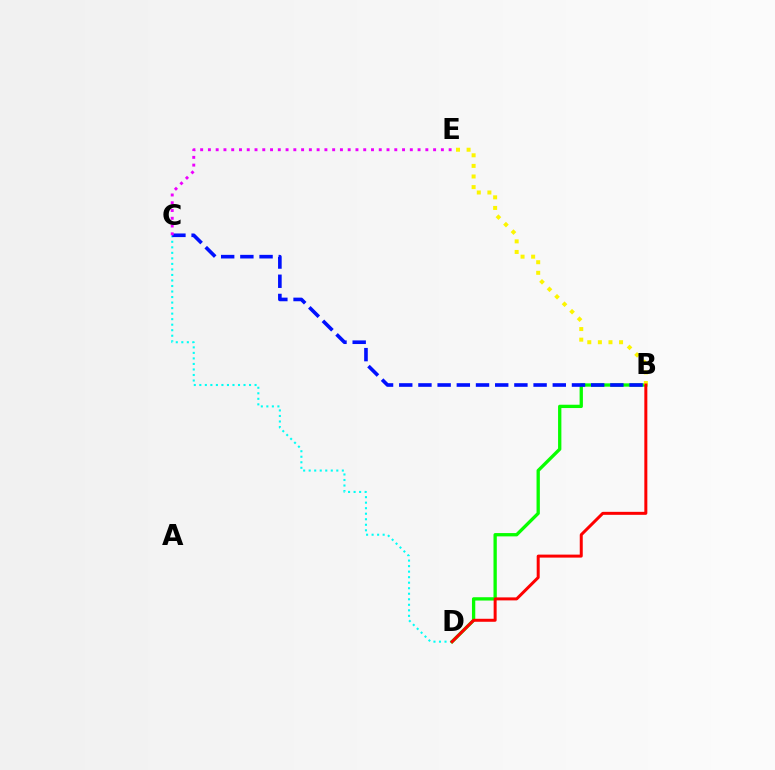{('C', 'D'): [{'color': '#00fff6', 'line_style': 'dotted', 'thickness': 1.5}], ('B', 'D'): [{'color': '#08ff00', 'line_style': 'solid', 'thickness': 2.38}, {'color': '#ff0000', 'line_style': 'solid', 'thickness': 2.16}], ('B', 'C'): [{'color': '#0010ff', 'line_style': 'dashed', 'thickness': 2.61}], ('B', 'E'): [{'color': '#fcf500', 'line_style': 'dotted', 'thickness': 2.88}], ('C', 'E'): [{'color': '#ee00ff', 'line_style': 'dotted', 'thickness': 2.11}]}